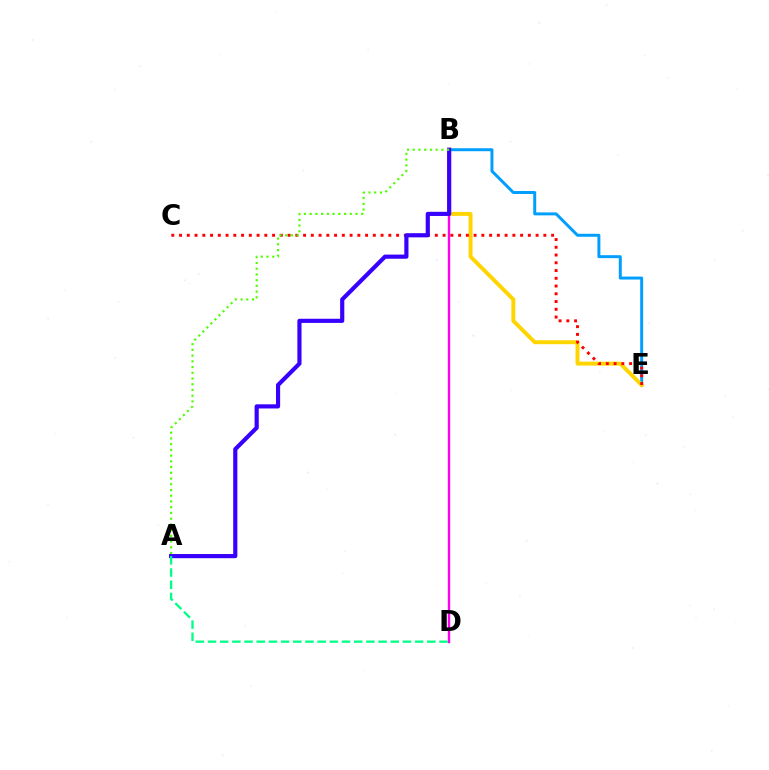{('B', 'E'): [{'color': '#009eff', 'line_style': 'solid', 'thickness': 2.14}, {'color': '#ffd500', 'line_style': 'solid', 'thickness': 2.84}], ('B', 'D'): [{'color': '#ff00ed', 'line_style': 'solid', 'thickness': 1.72}], ('C', 'E'): [{'color': '#ff0000', 'line_style': 'dotted', 'thickness': 2.11}], ('A', 'B'): [{'color': '#3700ff', 'line_style': 'solid', 'thickness': 2.99}, {'color': '#4fff00', 'line_style': 'dotted', 'thickness': 1.56}], ('A', 'D'): [{'color': '#00ff86', 'line_style': 'dashed', 'thickness': 1.66}]}